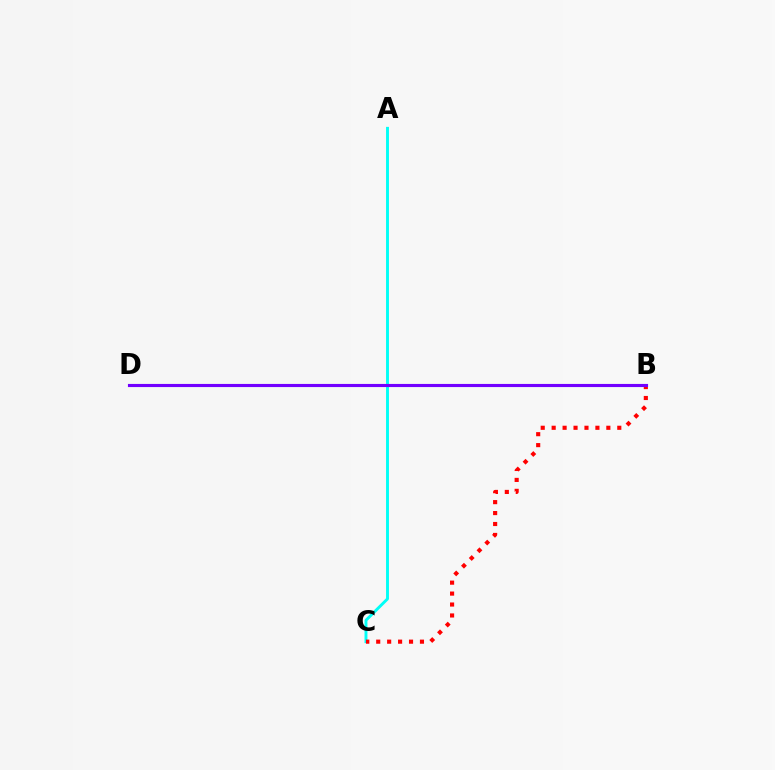{('A', 'C'): [{'color': '#00fff6', 'line_style': 'solid', 'thickness': 2.09}], ('B', 'C'): [{'color': '#ff0000', 'line_style': 'dotted', 'thickness': 2.97}], ('B', 'D'): [{'color': '#84ff00', 'line_style': 'solid', 'thickness': 1.97}, {'color': '#7200ff', 'line_style': 'solid', 'thickness': 2.25}]}